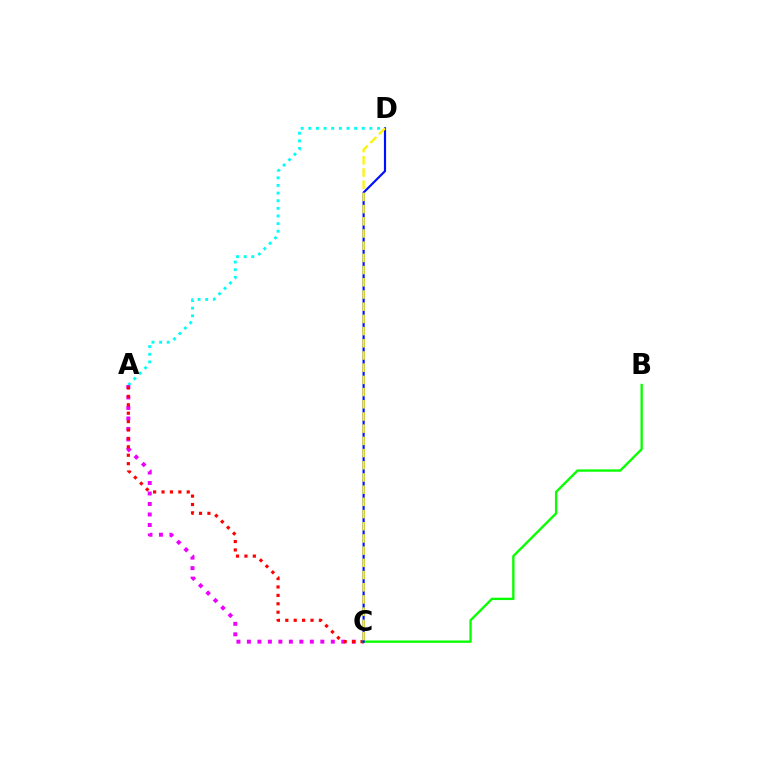{('A', 'D'): [{'color': '#00fff6', 'line_style': 'dotted', 'thickness': 2.07}], ('A', 'C'): [{'color': '#ee00ff', 'line_style': 'dotted', 'thickness': 2.85}, {'color': '#ff0000', 'line_style': 'dotted', 'thickness': 2.28}], ('B', 'C'): [{'color': '#08ff00', 'line_style': 'solid', 'thickness': 1.7}], ('C', 'D'): [{'color': '#0010ff', 'line_style': 'solid', 'thickness': 1.56}, {'color': '#fcf500', 'line_style': 'dashed', 'thickness': 1.66}]}